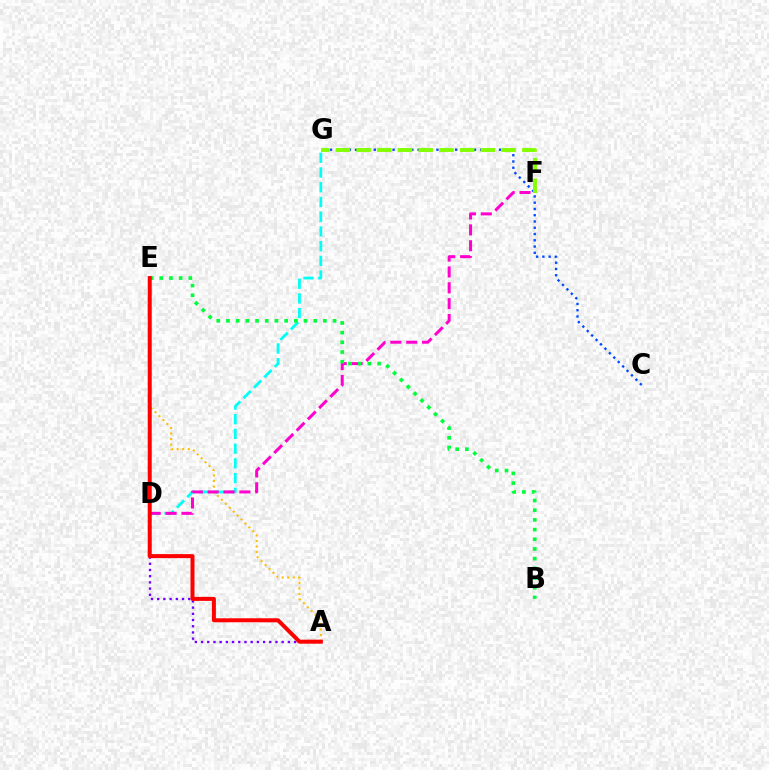{('D', 'G'): [{'color': '#00fff6', 'line_style': 'dashed', 'thickness': 2.0}], ('A', 'E'): [{'color': '#ffbd00', 'line_style': 'dotted', 'thickness': 1.51}, {'color': '#ff0000', 'line_style': 'solid', 'thickness': 2.88}], ('A', 'D'): [{'color': '#7200ff', 'line_style': 'dotted', 'thickness': 1.69}], ('C', 'G'): [{'color': '#004bff', 'line_style': 'dotted', 'thickness': 1.7}], ('D', 'F'): [{'color': '#ff00cf', 'line_style': 'dashed', 'thickness': 2.16}], ('F', 'G'): [{'color': '#84ff00', 'line_style': 'dashed', 'thickness': 2.81}], ('B', 'E'): [{'color': '#00ff39', 'line_style': 'dotted', 'thickness': 2.63}]}